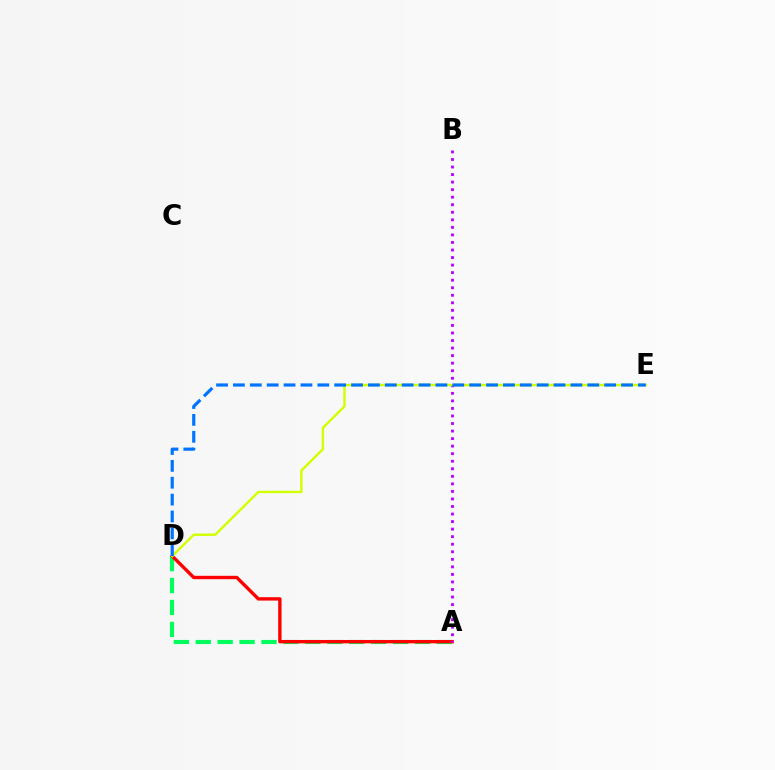{('A', 'D'): [{'color': '#00ff5c', 'line_style': 'dashed', 'thickness': 2.98}, {'color': '#ff0000', 'line_style': 'solid', 'thickness': 2.43}], ('A', 'B'): [{'color': '#b900ff', 'line_style': 'dotted', 'thickness': 2.05}], ('D', 'E'): [{'color': '#d1ff00', 'line_style': 'solid', 'thickness': 1.73}, {'color': '#0074ff', 'line_style': 'dashed', 'thickness': 2.29}]}